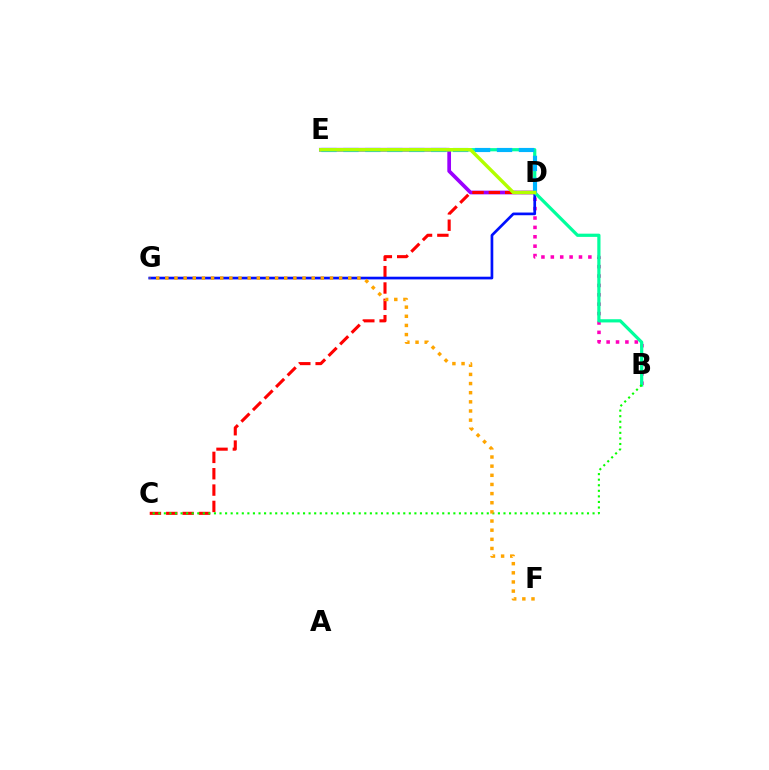{('D', 'E'): [{'color': '#9b00ff', 'line_style': 'solid', 'thickness': 2.66}, {'color': '#00b5ff', 'line_style': 'dashed', 'thickness': 2.98}, {'color': '#b3ff00', 'line_style': 'solid', 'thickness': 2.48}], ('C', 'D'): [{'color': '#ff0000', 'line_style': 'dashed', 'thickness': 2.22}], ('B', 'D'): [{'color': '#ff00bd', 'line_style': 'dotted', 'thickness': 2.55}], ('D', 'G'): [{'color': '#0010ff', 'line_style': 'solid', 'thickness': 1.94}], ('B', 'E'): [{'color': '#00ff9d', 'line_style': 'solid', 'thickness': 2.32}], ('B', 'C'): [{'color': '#08ff00', 'line_style': 'dotted', 'thickness': 1.51}], ('F', 'G'): [{'color': '#ffa500', 'line_style': 'dotted', 'thickness': 2.49}]}